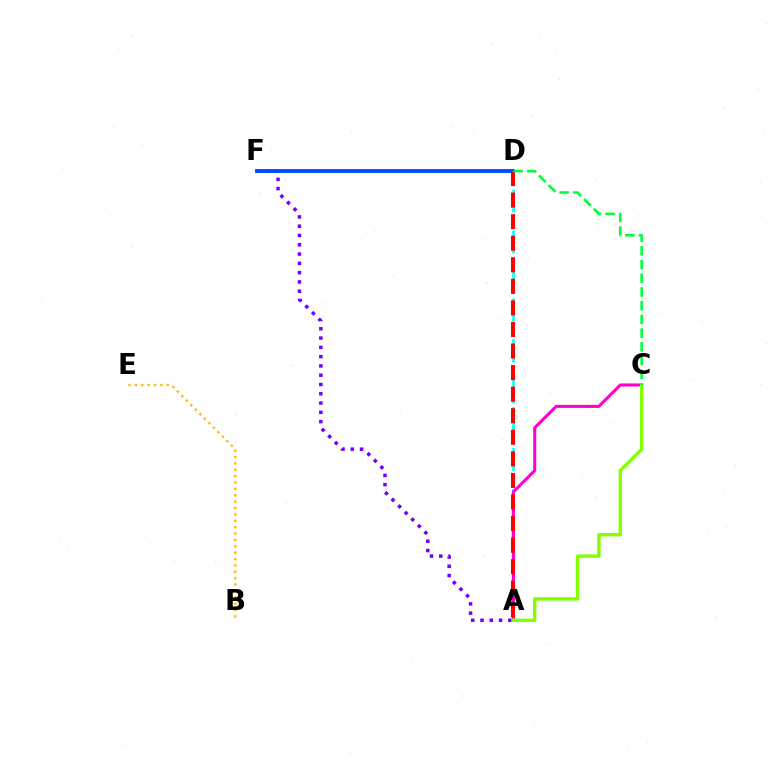{('A', 'D'): [{'color': '#00fff6', 'line_style': 'dashed', 'thickness': 1.85}, {'color': '#ff0000', 'line_style': 'dashed', 'thickness': 2.93}], ('A', 'F'): [{'color': '#7200ff', 'line_style': 'dotted', 'thickness': 2.52}], ('D', 'F'): [{'color': '#004bff', 'line_style': 'solid', 'thickness': 2.77}], ('A', 'C'): [{'color': '#ff00cf', 'line_style': 'solid', 'thickness': 2.22}, {'color': '#84ff00', 'line_style': 'solid', 'thickness': 2.43}], ('B', 'E'): [{'color': '#ffbd00', 'line_style': 'dotted', 'thickness': 1.73}], ('C', 'D'): [{'color': '#00ff39', 'line_style': 'dashed', 'thickness': 1.86}]}